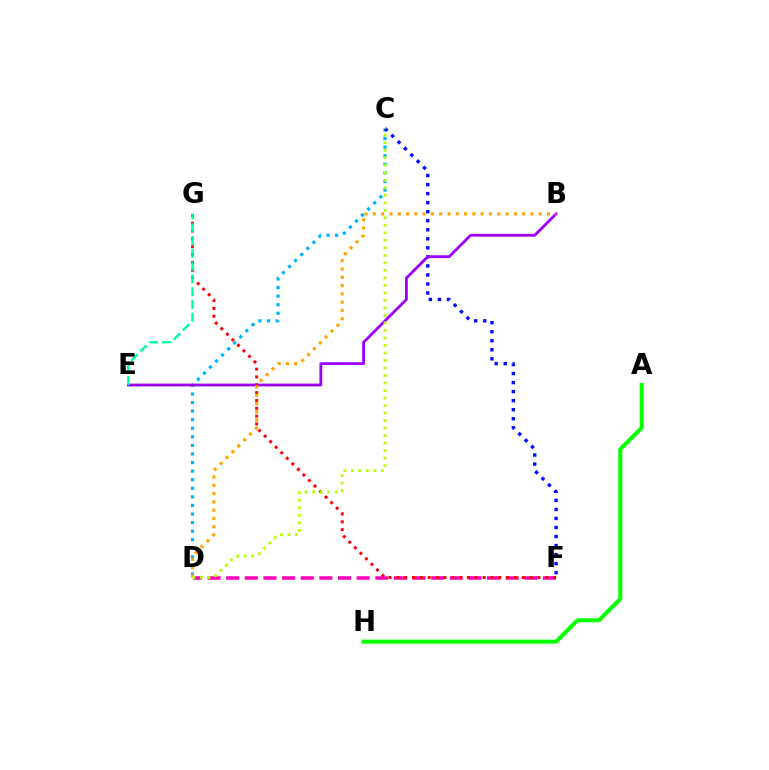{('D', 'F'): [{'color': '#ff00bd', 'line_style': 'dashed', 'thickness': 2.53}], ('C', 'D'): [{'color': '#00b5ff', 'line_style': 'dotted', 'thickness': 2.33}, {'color': '#b3ff00', 'line_style': 'dotted', 'thickness': 2.04}], ('C', 'F'): [{'color': '#0010ff', 'line_style': 'dotted', 'thickness': 2.45}], ('B', 'E'): [{'color': '#9b00ff', 'line_style': 'solid', 'thickness': 2.01}], ('F', 'G'): [{'color': '#ff0000', 'line_style': 'dotted', 'thickness': 2.13}], ('E', 'G'): [{'color': '#00ff9d', 'line_style': 'dashed', 'thickness': 1.74}], ('B', 'D'): [{'color': '#ffa500', 'line_style': 'dotted', 'thickness': 2.25}], ('A', 'H'): [{'color': '#08ff00', 'line_style': 'solid', 'thickness': 2.91}]}